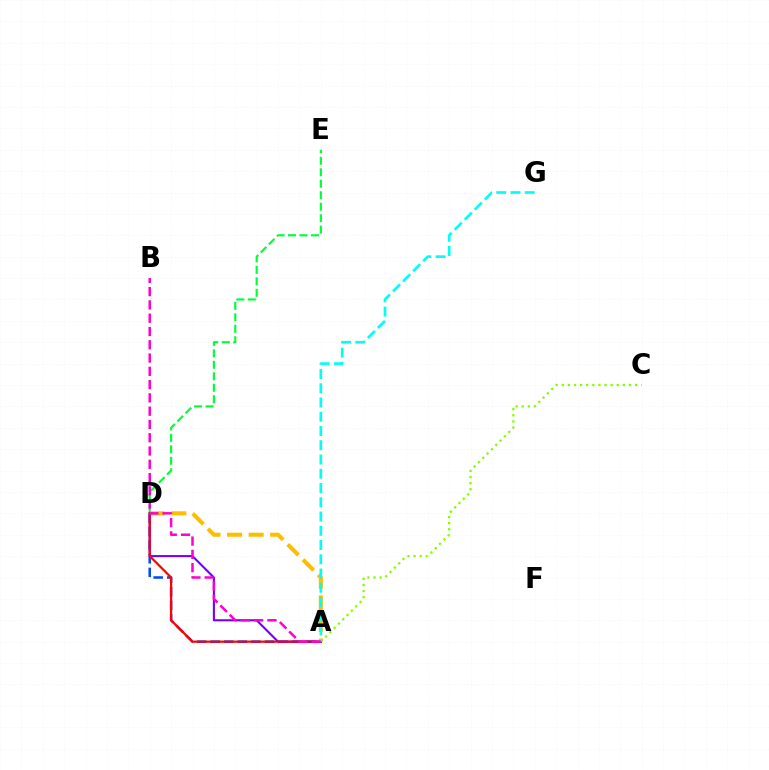{('A', 'D'): [{'color': '#004bff', 'line_style': 'dashed', 'thickness': 1.84}, {'color': '#7200ff', 'line_style': 'solid', 'thickness': 1.51}, {'color': '#ffbd00', 'line_style': 'dashed', 'thickness': 2.93}, {'color': '#ff0000', 'line_style': 'solid', 'thickness': 1.59}], ('A', 'C'): [{'color': '#84ff00', 'line_style': 'dotted', 'thickness': 1.66}], ('D', 'E'): [{'color': '#00ff39', 'line_style': 'dashed', 'thickness': 1.56}], ('A', 'G'): [{'color': '#00fff6', 'line_style': 'dashed', 'thickness': 1.94}], ('A', 'B'): [{'color': '#ff00cf', 'line_style': 'dashed', 'thickness': 1.8}]}